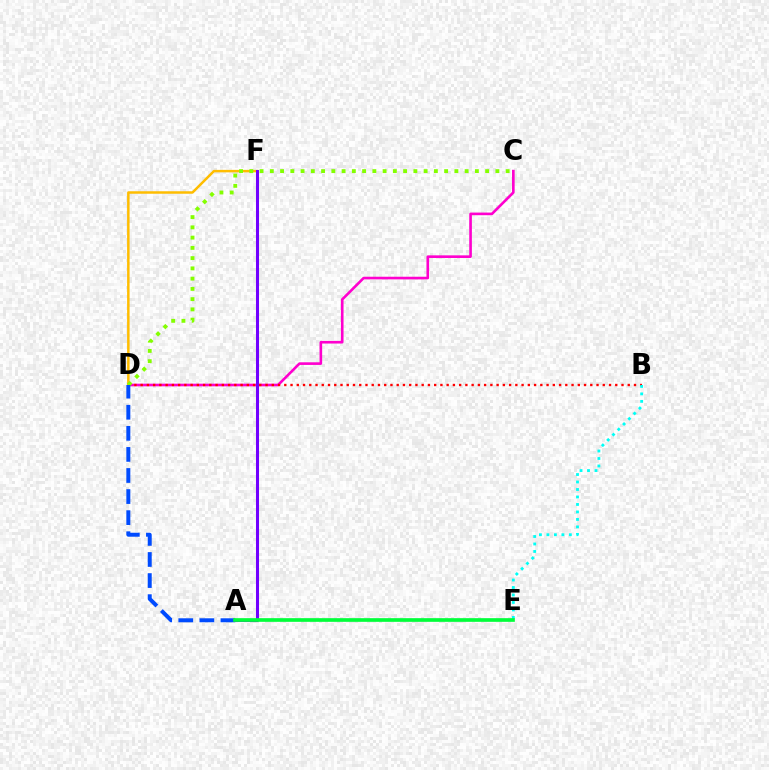{('C', 'D'): [{'color': '#ff00cf', 'line_style': 'solid', 'thickness': 1.9}, {'color': '#84ff00', 'line_style': 'dotted', 'thickness': 2.79}], ('B', 'D'): [{'color': '#ff0000', 'line_style': 'dotted', 'thickness': 1.7}], ('D', 'F'): [{'color': '#ffbd00', 'line_style': 'solid', 'thickness': 1.79}], ('B', 'E'): [{'color': '#00fff6', 'line_style': 'dotted', 'thickness': 2.03}], ('A', 'D'): [{'color': '#004bff', 'line_style': 'dashed', 'thickness': 2.86}], ('A', 'F'): [{'color': '#7200ff', 'line_style': 'solid', 'thickness': 2.19}], ('A', 'E'): [{'color': '#00ff39', 'line_style': 'solid', 'thickness': 2.64}]}